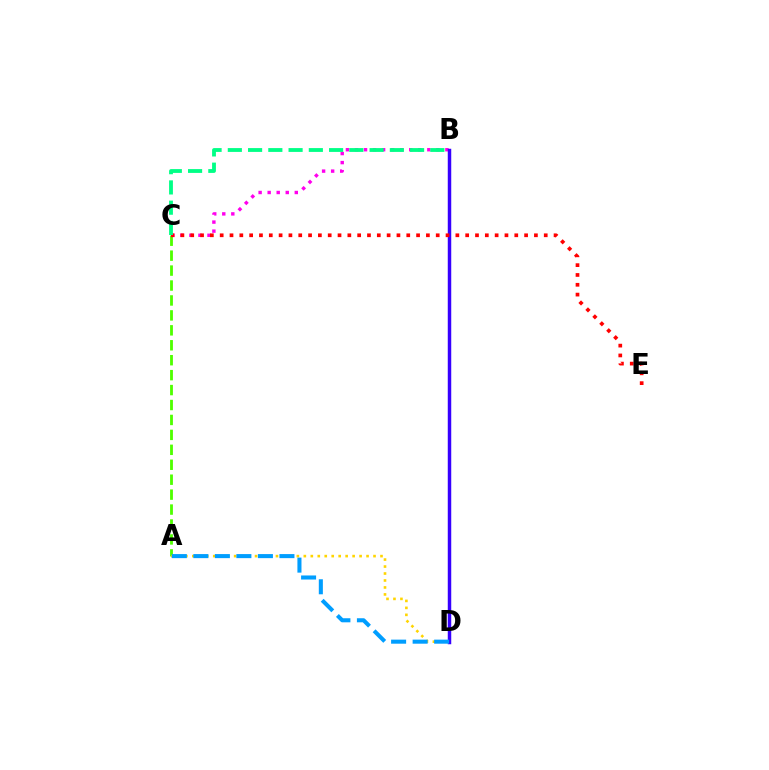{('A', 'C'): [{'color': '#4fff00', 'line_style': 'dashed', 'thickness': 2.03}], ('B', 'C'): [{'color': '#ff00ed', 'line_style': 'dotted', 'thickness': 2.46}, {'color': '#00ff86', 'line_style': 'dashed', 'thickness': 2.75}], ('A', 'D'): [{'color': '#ffd500', 'line_style': 'dotted', 'thickness': 1.89}, {'color': '#009eff', 'line_style': 'dashed', 'thickness': 2.92}], ('B', 'D'): [{'color': '#3700ff', 'line_style': 'solid', 'thickness': 2.5}], ('C', 'E'): [{'color': '#ff0000', 'line_style': 'dotted', 'thickness': 2.67}]}